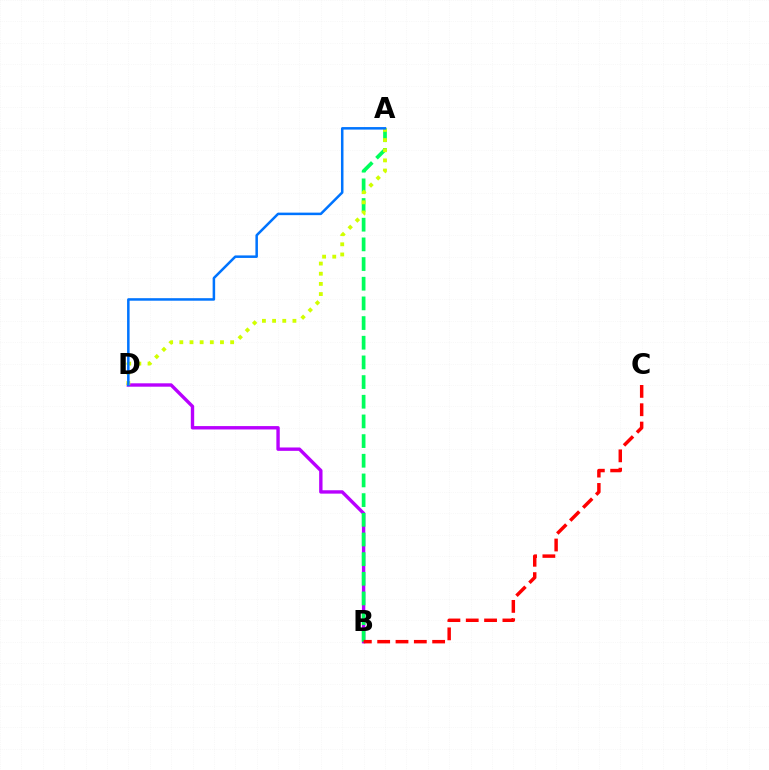{('B', 'D'): [{'color': '#b900ff', 'line_style': 'solid', 'thickness': 2.43}], ('A', 'B'): [{'color': '#00ff5c', 'line_style': 'dashed', 'thickness': 2.67}], ('A', 'D'): [{'color': '#d1ff00', 'line_style': 'dotted', 'thickness': 2.76}, {'color': '#0074ff', 'line_style': 'solid', 'thickness': 1.81}], ('B', 'C'): [{'color': '#ff0000', 'line_style': 'dashed', 'thickness': 2.49}]}